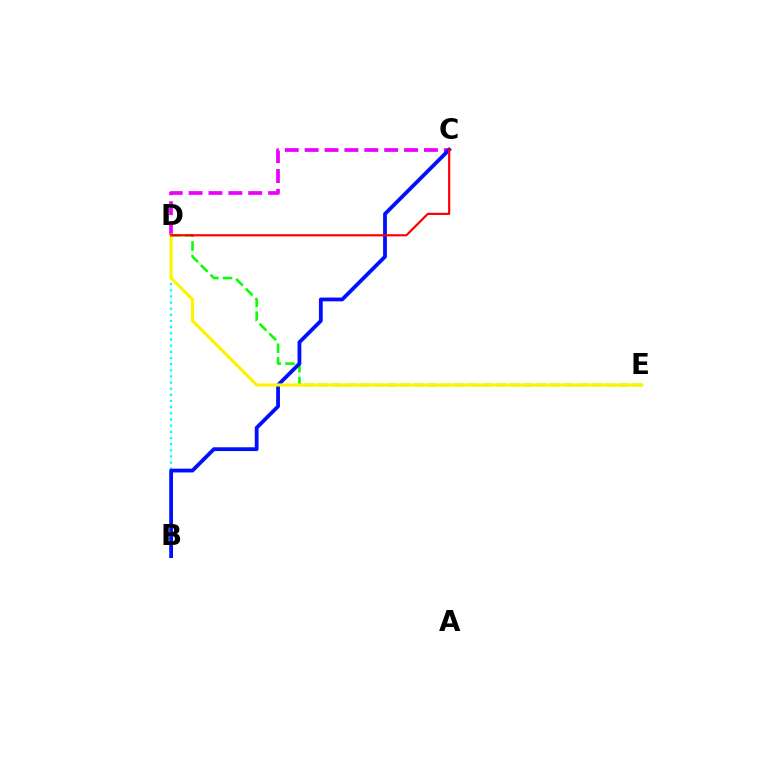{('D', 'E'): [{'color': '#08ff00', 'line_style': 'dashed', 'thickness': 1.86}, {'color': '#fcf500', 'line_style': 'solid', 'thickness': 2.28}], ('C', 'D'): [{'color': '#ee00ff', 'line_style': 'dashed', 'thickness': 2.7}, {'color': '#ff0000', 'line_style': 'solid', 'thickness': 1.57}], ('B', 'D'): [{'color': '#00fff6', 'line_style': 'dotted', 'thickness': 1.67}], ('B', 'C'): [{'color': '#0010ff', 'line_style': 'solid', 'thickness': 2.73}]}